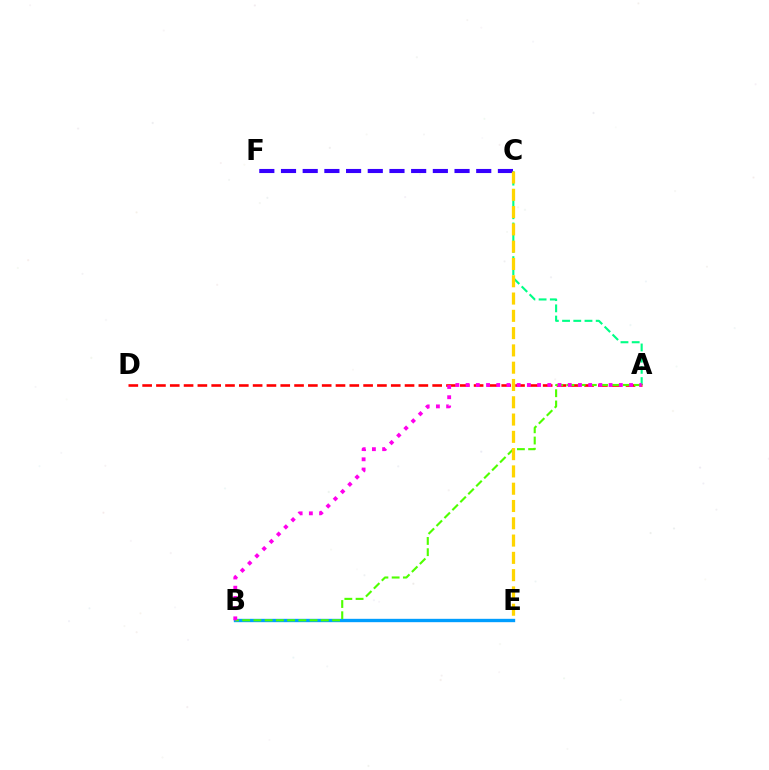{('A', 'C'): [{'color': '#00ff86', 'line_style': 'dashed', 'thickness': 1.52}], ('A', 'D'): [{'color': '#ff0000', 'line_style': 'dashed', 'thickness': 1.88}], ('B', 'E'): [{'color': '#009eff', 'line_style': 'solid', 'thickness': 2.41}], ('C', 'F'): [{'color': '#3700ff', 'line_style': 'dashed', 'thickness': 2.95}], ('A', 'B'): [{'color': '#4fff00', 'line_style': 'dashed', 'thickness': 1.53}, {'color': '#ff00ed', 'line_style': 'dotted', 'thickness': 2.78}], ('C', 'E'): [{'color': '#ffd500', 'line_style': 'dashed', 'thickness': 2.35}]}